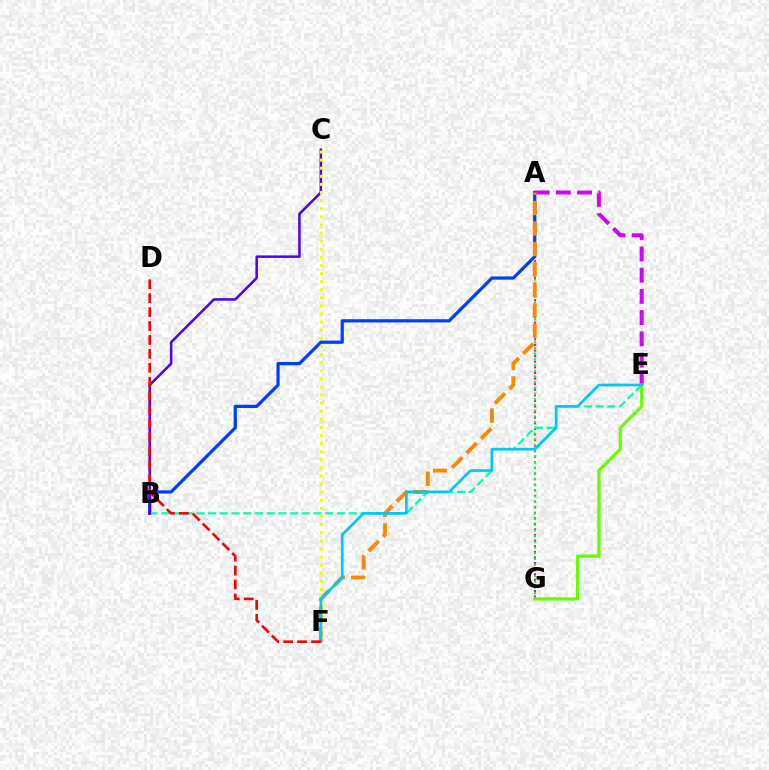{('A', 'G'): [{'color': '#ff00a0', 'line_style': 'dotted', 'thickness': 1.52}, {'color': '#00ff27', 'line_style': 'dotted', 'thickness': 1.55}], ('A', 'B'): [{'color': '#003fff', 'line_style': 'solid', 'thickness': 2.33}], ('B', 'E'): [{'color': '#00ffaf', 'line_style': 'dashed', 'thickness': 1.59}], ('A', 'E'): [{'color': '#d600ff', 'line_style': 'dashed', 'thickness': 2.88}], ('B', 'C'): [{'color': '#4f00ff', 'line_style': 'solid', 'thickness': 1.81}], ('A', 'F'): [{'color': '#ff8800', 'line_style': 'dashed', 'thickness': 2.78}], ('E', 'G'): [{'color': '#66ff00', 'line_style': 'solid', 'thickness': 2.3}], ('C', 'F'): [{'color': '#eeff00', 'line_style': 'dotted', 'thickness': 2.2}], ('E', 'F'): [{'color': '#00c7ff', 'line_style': 'solid', 'thickness': 1.95}], ('D', 'F'): [{'color': '#ff0000', 'line_style': 'dashed', 'thickness': 1.89}]}